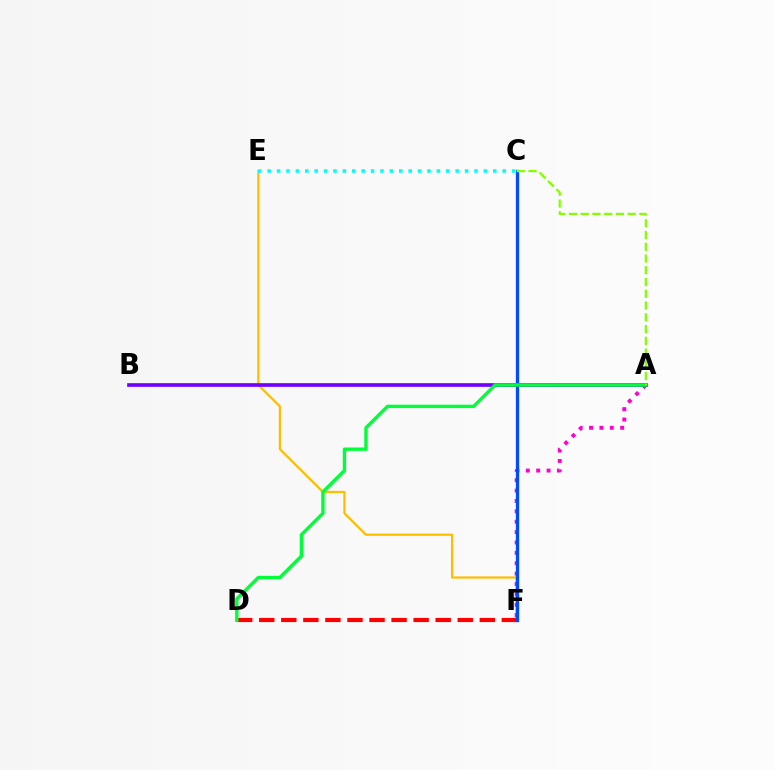{('E', 'F'): [{'color': '#ffbd00', 'line_style': 'solid', 'thickness': 1.6}], ('A', 'F'): [{'color': '#ff00cf', 'line_style': 'dotted', 'thickness': 2.82}], ('A', 'B'): [{'color': '#7200ff', 'line_style': 'solid', 'thickness': 2.64}], ('D', 'F'): [{'color': '#ff0000', 'line_style': 'dashed', 'thickness': 3.0}], ('C', 'F'): [{'color': '#004bff', 'line_style': 'solid', 'thickness': 2.38}], ('C', 'E'): [{'color': '#00fff6', 'line_style': 'dotted', 'thickness': 2.55}], ('A', 'D'): [{'color': '#00ff39', 'line_style': 'solid', 'thickness': 2.44}], ('A', 'C'): [{'color': '#84ff00', 'line_style': 'dashed', 'thickness': 1.6}]}